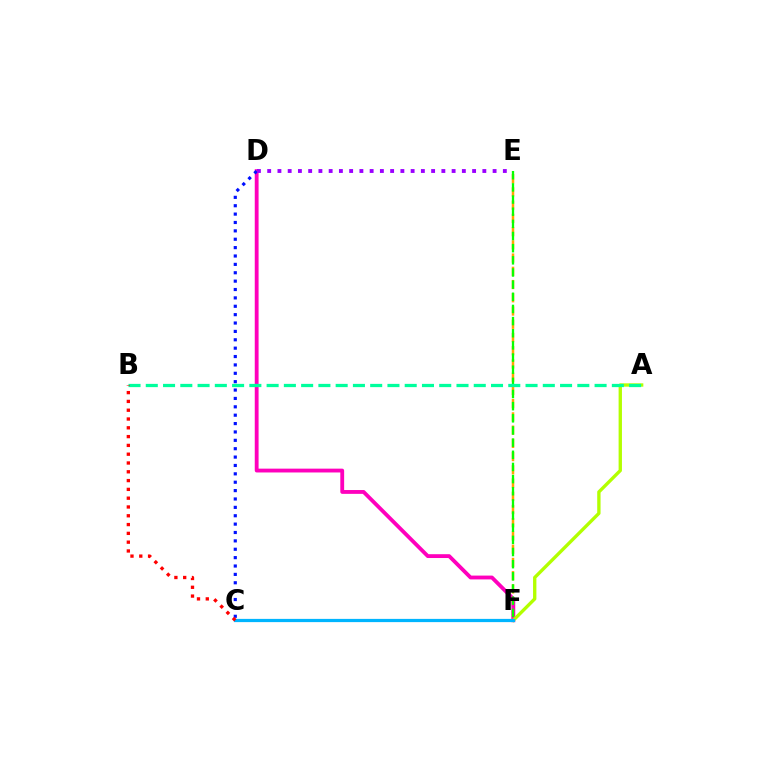{('E', 'F'): [{'color': '#ffa500', 'line_style': 'dashed', 'thickness': 1.8}, {'color': '#08ff00', 'line_style': 'dashed', 'thickness': 1.65}], ('D', 'F'): [{'color': '#ff00bd', 'line_style': 'solid', 'thickness': 2.76}], ('C', 'D'): [{'color': '#0010ff', 'line_style': 'dotted', 'thickness': 2.28}], ('D', 'E'): [{'color': '#9b00ff', 'line_style': 'dotted', 'thickness': 2.78}], ('A', 'F'): [{'color': '#b3ff00', 'line_style': 'solid', 'thickness': 2.41}], ('A', 'B'): [{'color': '#00ff9d', 'line_style': 'dashed', 'thickness': 2.34}], ('C', 'F'): [{'color': '#00b5ff', 'line_style': 'solid', 'thickness': 2.32}], ('B', 'C'): [{'color': '#ff0000', 'line_style': 'dotted', 'thickness': 2.39}]}